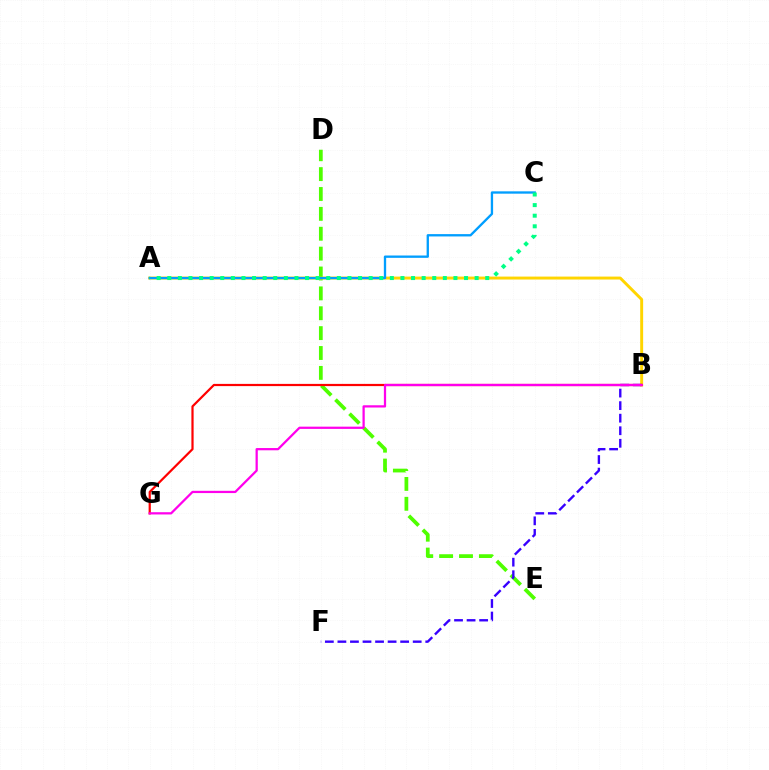{('D', 'E'): [{'color': '#4fff00', 'line_style': 'dashed', 'thickness': 2.7}], ('A', 'B'): [{'color': '#ffd500', 'line_style': 'solid', 'thickness': 2.11}], ('A', 'C'): [{'color': '#009eff', 'line_style': 'solid', 'thickness': 1.68}, {'color': '#00ff86', 'line_style': 'dotted', 'thickness': 2.88}], ('B', 'F'): [{'color': '#3700ff', 'line_style': 'dashed', 'thickness': 1.7}], ('B', 'G'): [{'color': '#ff0000', 'line_style': 'solid', 'thickness': 1.59}, {'color': '#ff00ed', 'line_style': 'solid', 'thickness': 1.62}]}